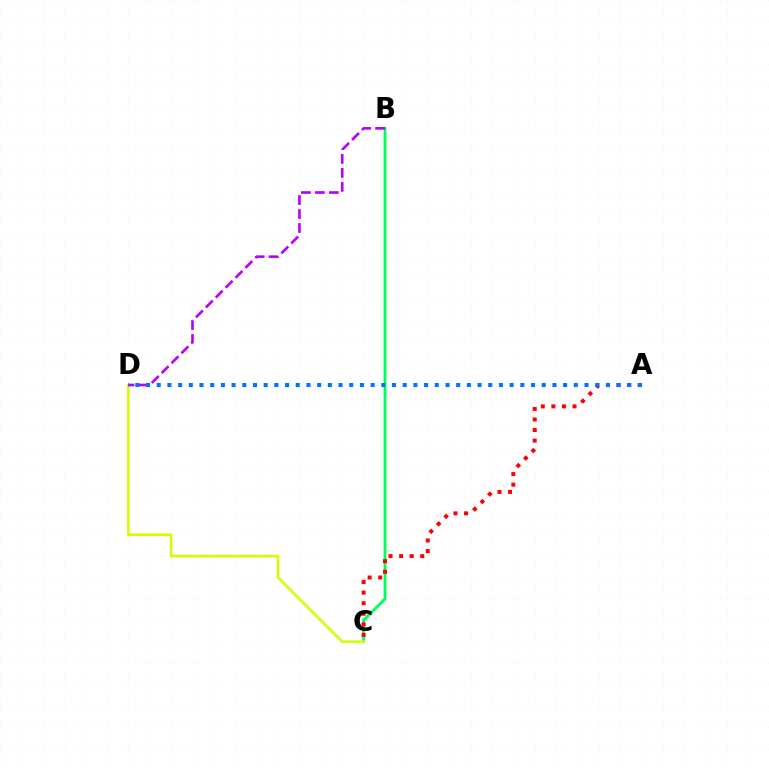{('B', 'C'): [{'color': '#00ff5c', 'line_style': 'solid', 'thickness': 2.05}], ('A', 'C'): [{'color': '#ff0000', 'line_style': 'dotted', 'thickness': 2.87}], ('C', 'D'): [{'color': '#d1ff00', 'line_style': 'solid', 'thickness': 1.85}], ('B', 'D'): [{'color': '#b900ff', 'line_style': 'dashed', 'thickness': 1.9}], ('A', 'D'): [{'color': '#0074ff', 'line_style': 'dotted', 'thickness': 2.91}]}